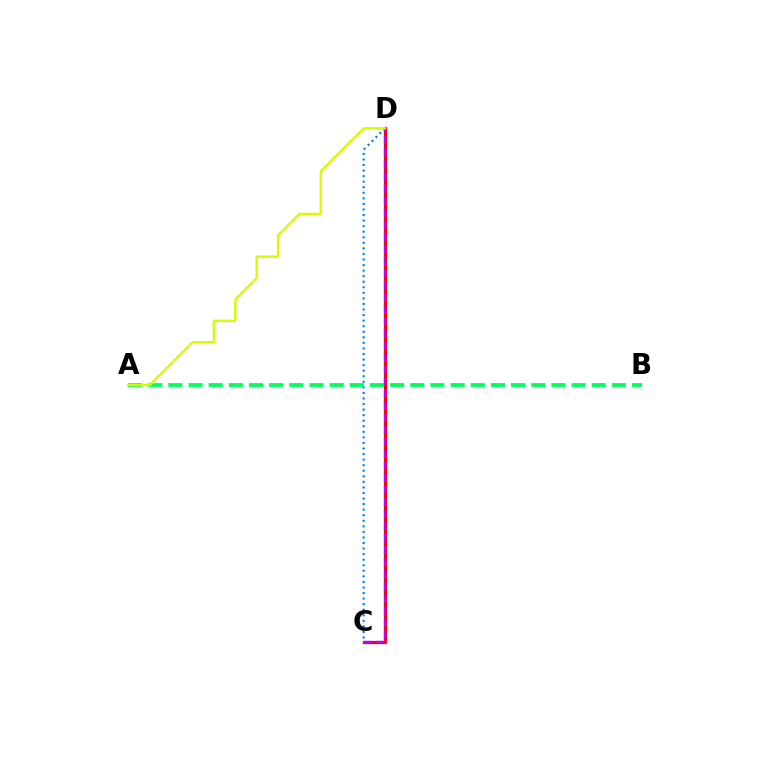{('C', 'D'): [{'color': '#ff0000', 'line_style': 'solid', 'thickness': 2.33}, {'color': '#0074ff', 'line_style': 'dotted', 'thickness': 1.51}, {'color': '#b900ff', 'line_style': 'dashed', 'thickness': 1.64}], ('A', 'B'): [{'color': '#00ff5c', 'line_style': 'dashed', 'thickness': 2.74}], ('A', 'D'): [{'color': '#d1ff00', 'line_style': 'solid', 'thickness': 1.73}]}